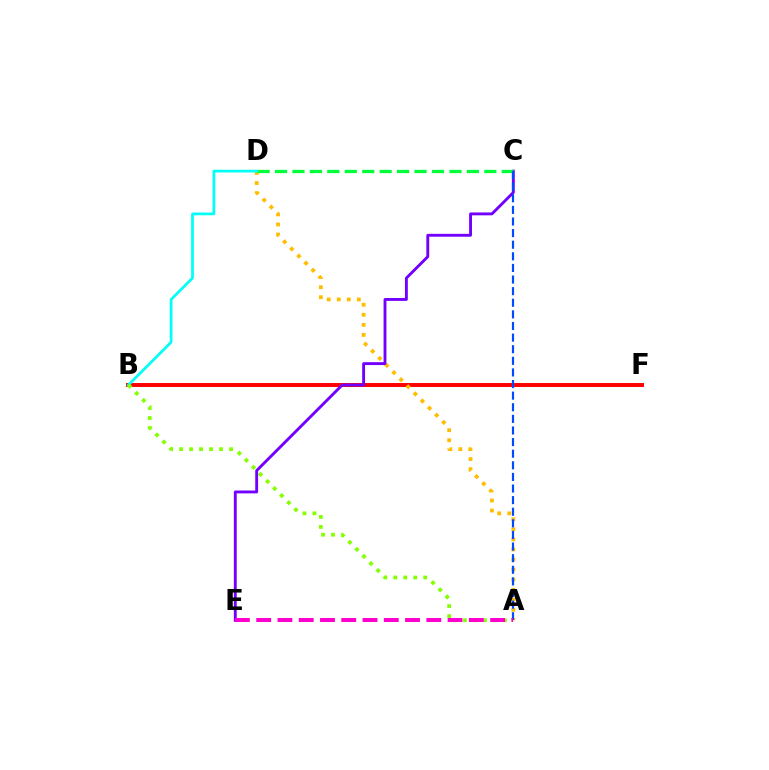{('B', 'F'): [{'color': '#ff0000', 'line_style': 'solid', 'thickness': 2.84}], ('A', 'D'): [{'color': '#ffbd00', 'line_style': 'dotted', 'thickness': 2.73}], ('C', 'E'): [{'color': '#7200ff', 'line_style': 'solid', 'thickness': 2.07}], ('C', 'D'): [{'color': '#00ff39', 'line_style': 'dashed', 'thickness': 2.37}], ('B', 'D'): [{'color': '#00fff6', 'line_style': 'solid', 'thickness': 1.96}], ('A', 'B'): [{'color': '#84ff00', 'line_style': 'dotted', 'thickness': 2.72}], ('A', 'C'): [{'color': '#004bff', 'line_style': 'dashed', 'thickness': 1.58}], ('A', 'E'): [{'color': '#ff00cf', 'line_style': 'dashed', 'thickness': 2.89}]}